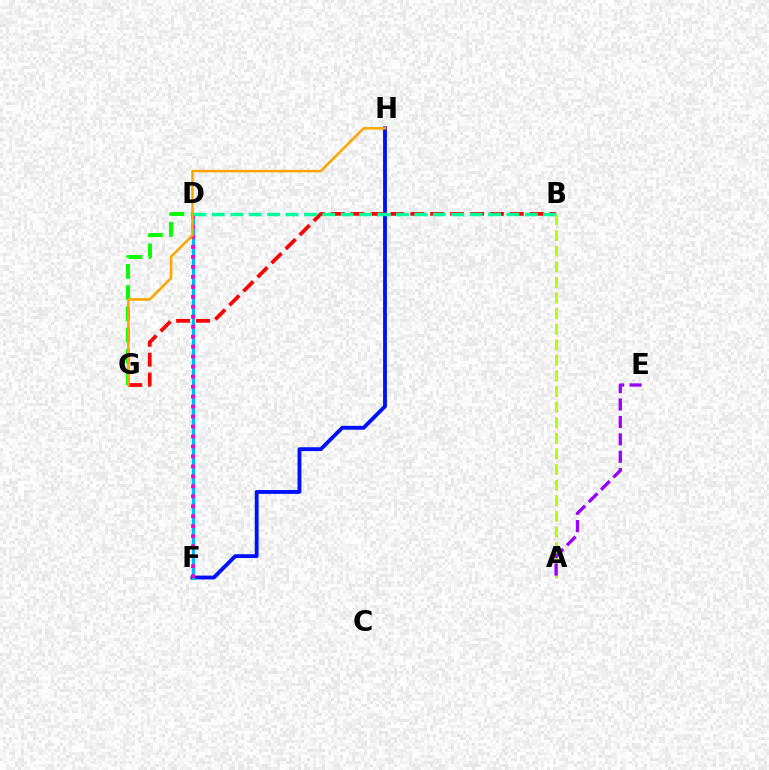{('F', 'H'): [{'color': '#0010ff', 'line_style': 'solid', 'thickness': 2.77}], ('D', 'G'): [{'color': '#08ff00', 'line_style': 'dashed', 'thickness': 2.89}], ('B', 'G'): [{'color': '#ff0000', 'line_style': 'dashed', 'thickness': 2.7}], ('A', 'B'): [{'color': '#b3ff00', 'line_style': 'dashed', 'thickness': 2.12}], ('D', 'F'): [{'color': '#00b5ff', 'line_style': 'solid', 'thickness': 2.37}, {'color': '#ff00bd', 'line_style': 'dotted', 'thickness': 2.71}], ('A', 'E'): [{'color': '#9b00ff', 'line_style': 'dashed', 'thickness': 2.37}], ('G', 'H'): [{'color': '#ffa500', 'line_style': 'solid', 'thickness': 1.84}], ('B', 'D'): [{'color': '#00ff9d', 'line_style': 'dashed', 'thickness': 2.5}]}